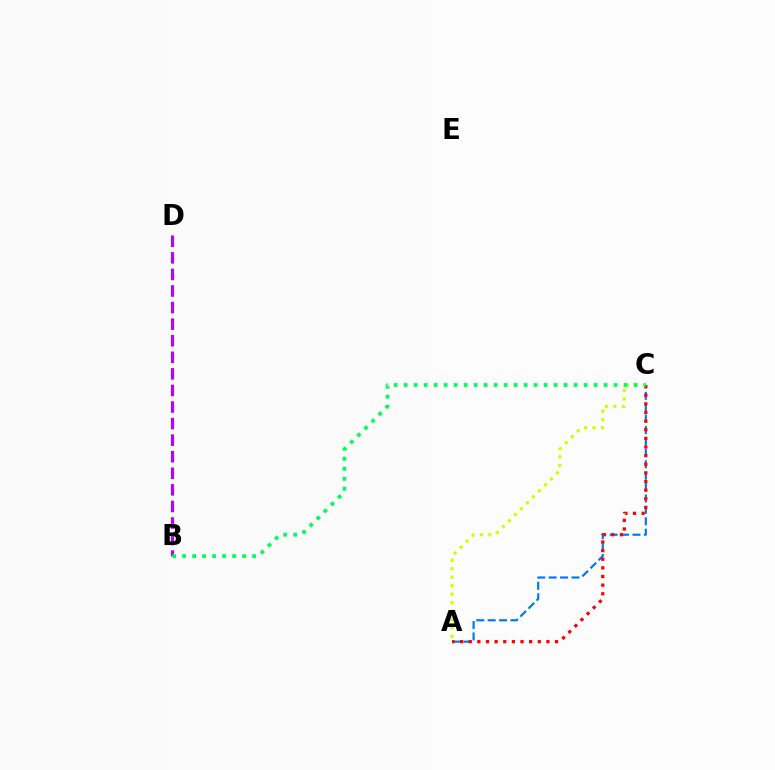{('A', 'C'): [{'color': '#0074ff', 'line_style': 'dashed', 'thickness': 1.55}, {'color': '#d1ff00', 'line_style': 'dotted', 'thickness': 2.3}, {'color': '#ff0000', 'line_style': 'dotted', 'thickness': 2.34}], ('B', 'D'): [{'color': '#b900ff', 'line_style': 'dashed', 'thickness': 2.25}], ('B', 'C'): [{'color': '#00ff5c', 'line_style': 'dotted', 'thickness': 2.72}]}